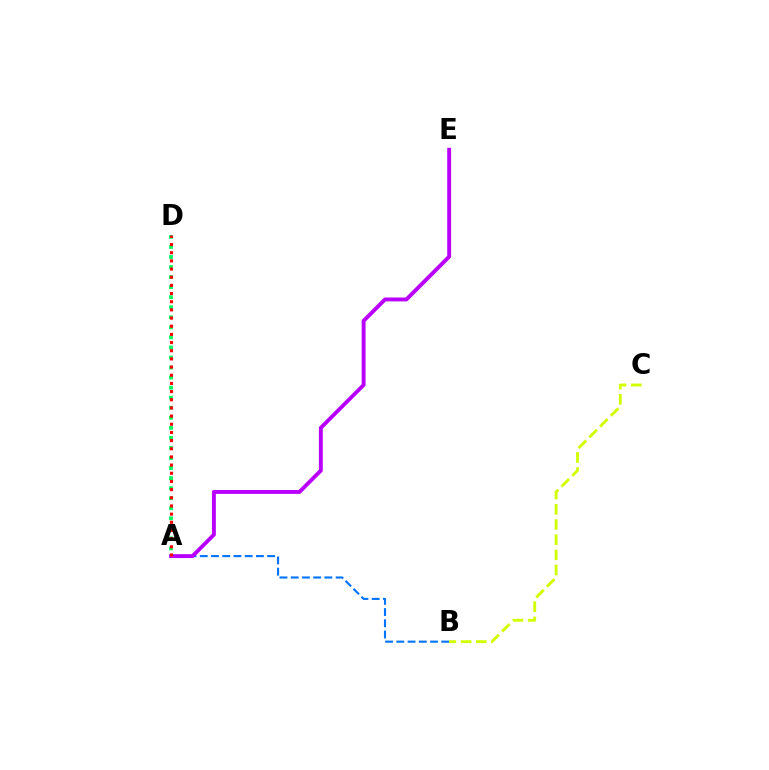{('A', 'B'): [{'color': '#0074ff', 'line_style': 'dashed', 'thickness': 1.53}], ('B', 'C'): [{'color': '#d1ff00', 'line_style': 'dashed', 'thickness': 2.06}], ('A', 'E'): [{'color': '#b900ff', 'line_style': 'solid', 'thickness': 2.81}], ('A', 'D'): [{'color': '#00ff5c', 'line_style': 'dotted', 'thickness': 2.73}, {'color': '#ff0000', 'line_style': 'dotted', 'thickness': 2.22}]}